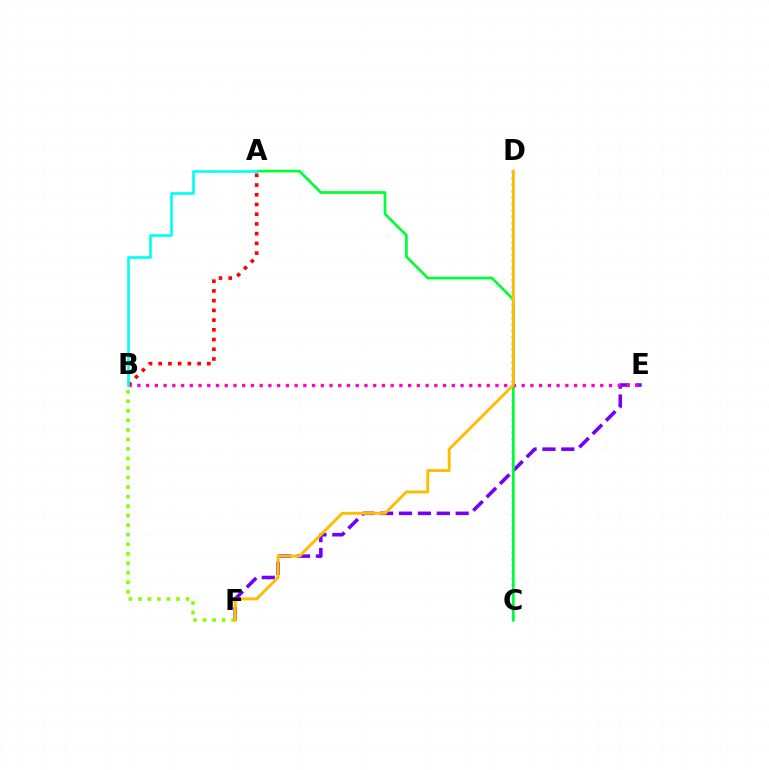{('C', 'D'): [{'color': '#004bff', 'line_style': 'dotted', 'thickness': 1.73}], ('E', 'F'): [{'color': '#7200ff', 'line_style': 'dashed', 'thickness': 2.57}], ('A', 'C'): [{'color': '#00ff39', 'line_style': 'solid', 'thickness': 1.97}], ('B', 'F'): [{'color': '#84ff00', 'line_style': 'dotted', 'thickness': 2.59}], ('B', 'E'): [{'color': '#ff00cf', 'line_style': 'dotted', 'thickness': 2.37}], ('A', 'B'): [{'color': '#ff0000', 'line_style': 'dotted', 'thickness': 2.64}, {'color': '#00fff6', 'line_style': 'solid', 'thickness': 1.91}], ('D', 'F'): [{'color': '#ffbd00', 'line_style': 'solid', 'thickness': 2.09}]}